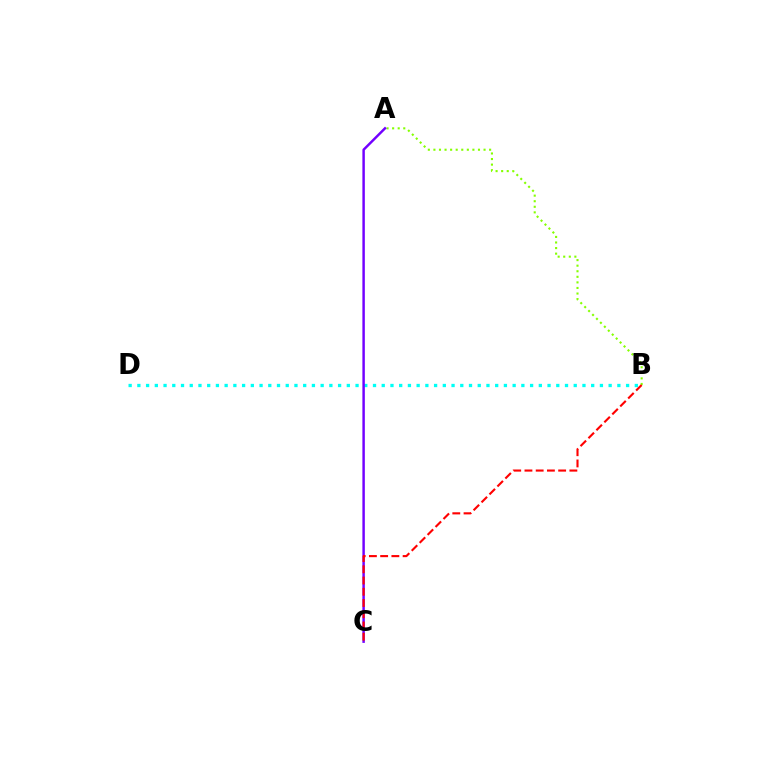{('A', 'B'): [{'color': '#84ff00', 'line_style': 'dotted', 'thickness': 1.51}], ('B', 'D'): [{'color': '#00fff6', 'line_style': 'dotted', 'thickness': 2.37}], ('A', 'C'): [{'color': '#7200ff', 'line_style': 'solid', 'thickness': 1.77}], ('B', 'C'): [{'color': '#ff0000', 'line_style': 'dashed', 'thickness': 1.53}]}